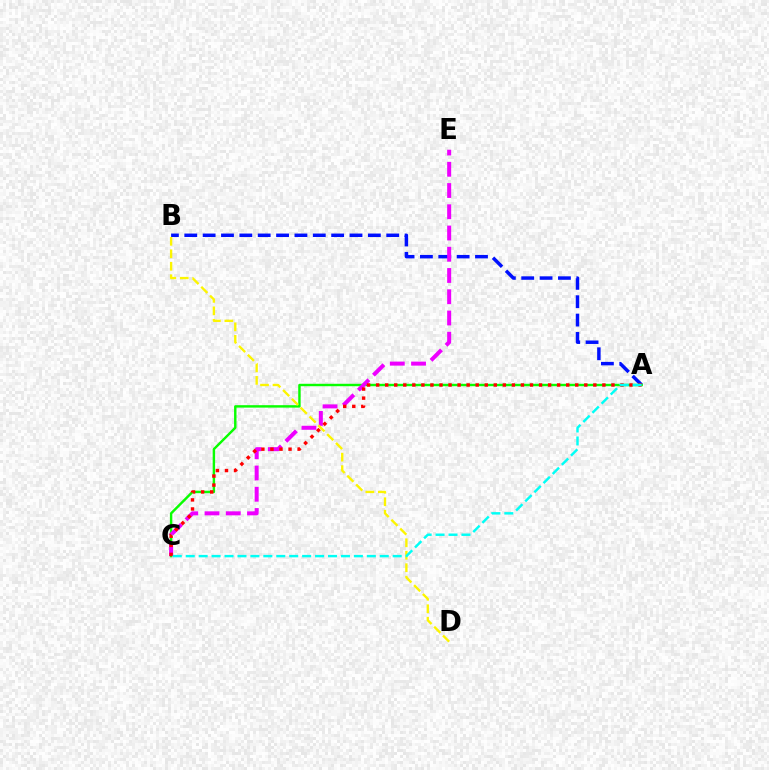{('A', 'B'): [{'color': '#0010ff', 'line_style': 'dashed', 'thickness': 2.49}], ('A', 'C'): [{'color': '#08ff00', 'line_style': 'solid', 'thickness': 1.75}, {'color': '#ff0000', 'line_style': 'dotted', 'thickness': 2.46}, {'color': '#00fff6', 'line_style': 'dashed', 'thickness': 1.76}], ('C', 'E'): [{'color': '#ee00ff', 'line_style': 'dashed', 'thickness': 2.89}], ('B', 'D'): [{'color': '#fcf500', 'line_style': 'dashed', 'thickness': 1.69}]}